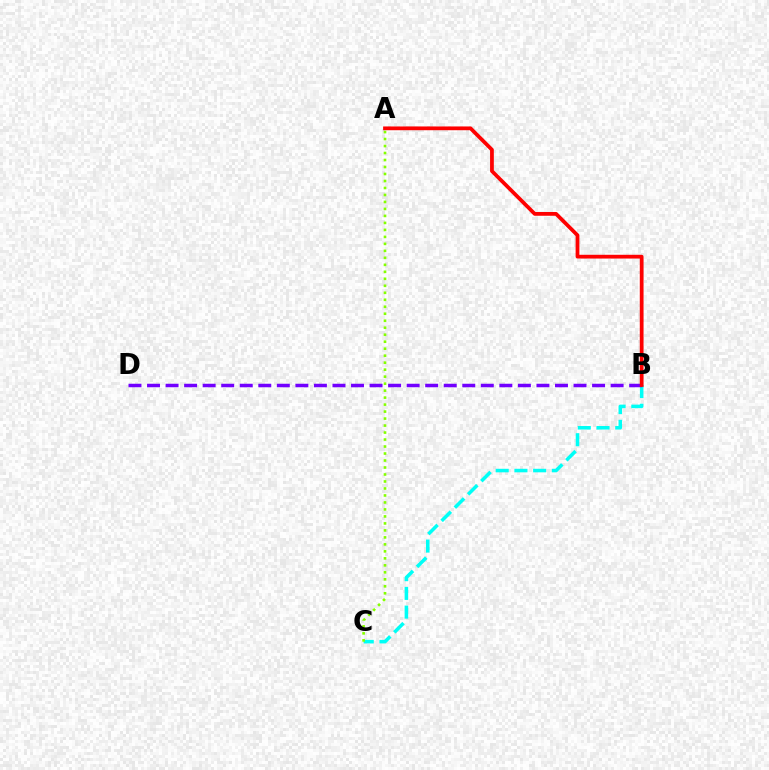{('B', 'C'): [{'color': '#00fff6', 'line_style': 'dashed', 'thickness': 2.54}], ('A', 'C'): [{'color': '#84ff00', 'line_style': 'dotted', 'thickness': 1.9}], ('B', 'D'): [{'color': '#7200ff', 'line_style': 'dashed', 'thickness': 2.52}], ('A', 'B'): [{'color': '#ff0000', 'line_style': 'solid', 'thickness': 2.71}]}